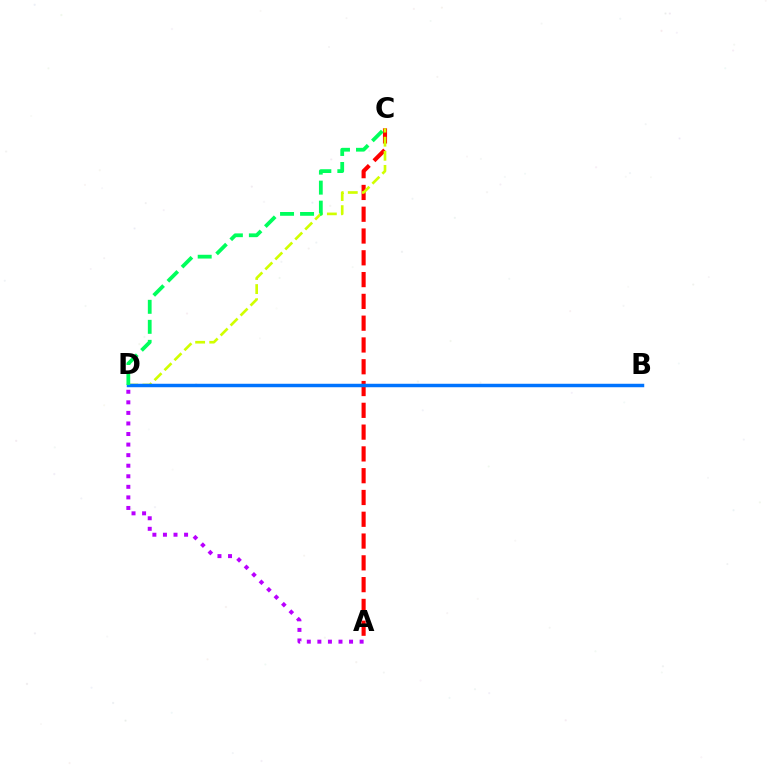{('A', 'D'): [{'color': '#b900ff', 'line_style': 'dotted', 'thickness': 2.87}], ('A', 'C'): [{'color': '#ff0000', 'line_style': 'dashed', 'thickness': 2.96}], ('C', 'D'): [{'color': '#d1ff00', 'line_style': 'dashed', 'thickness': 1.92}, {'color': '#00ff5c', 'line_style': 'dashed', 'thickness': 2.72}], ('B', 'D'): [{'color': '#0074ff', 'line_style': 'solid', 'thickness': 2.5}]}